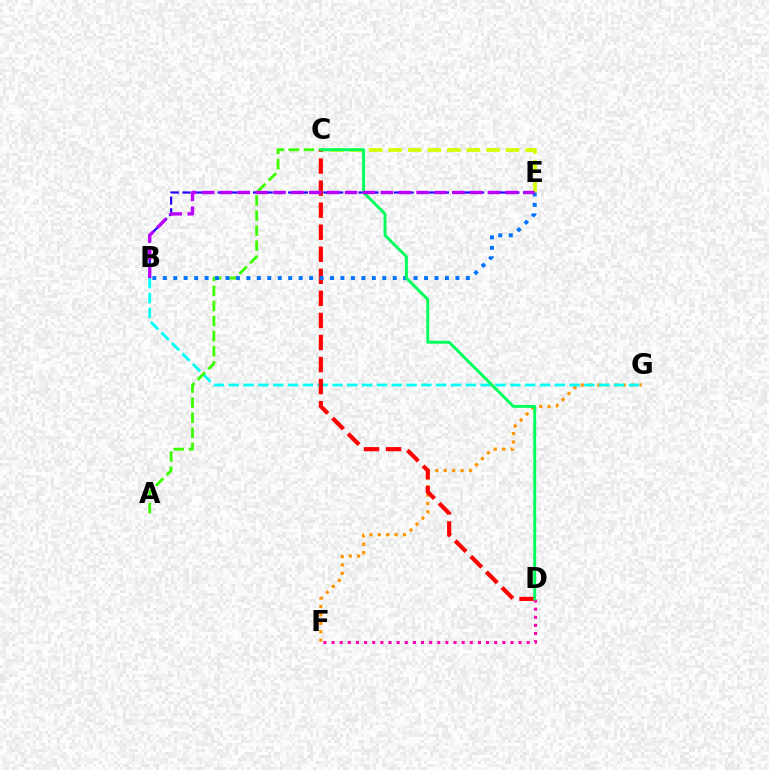{('F', 'G'): [{'color': '#ff9400', 'line_style': 'dotted', 'thickness': 2.28}], ('C', 'E'): [{'color': '#d1ff00', 'line_style': 'dashed', 'thickness': 2.66}], ('B', 'G'): [{'color': '#00fff6', 'line_style': 'dashed', 'thickness': 2.01}], ('A', 'C'): [{'color': '#3dff00', 'line_style': 'dashed', 'thickness': 2.05}], ('B', 'E'): [{'color': '#2500ff', 'line_style': 'dashed', 'thickness': 1.6}, {'color': '#0074ff', 'line_style': 'dotted', 'thickness': 2.84}, {'color': '#b900ff', 'line_style': 'dashed', 'thickness': 2.43}], ('C', 'D'): [{'color': '#ff0000', 'line_style': 'dashed', 'thickness': 3.0}, {'color': '#00ff5c', 'line_style': 'solid', 'thickness': 2.11}], ('D', 'F'): [{'color': '#ff00ac', 'line_style': 'dotted', 'thickness': 2.21}]}